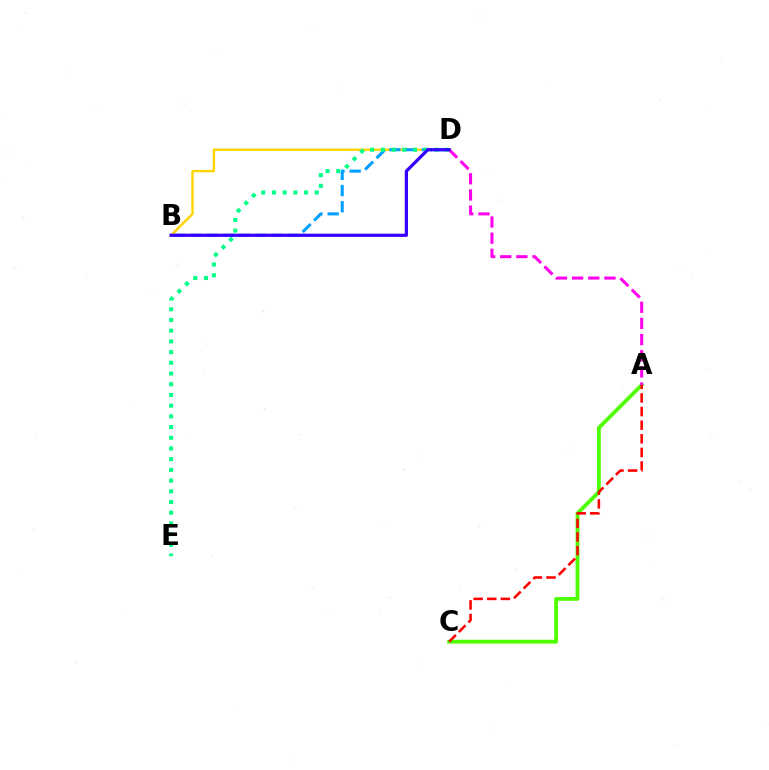{('B', 'D'): [{'color': '#ffd500', 'line_style': 'solid', 'thickness': 1.72}, {'color': '#009eff', 'line_style': 'dashed', 'thickness': 2.2}, {'color': '#3700ff', 'line_style': 'solid', 'thickness': 2.31}], ('A', 'C'): [{'color': '#4fff00', 'line_style': 'solid', 'thickness': 2.76}, {'color': '#ff0000', 'line_style': 'dashed', 'thickness': 1.85}], ('A', 'D'): [{'color': '#ff00ed', 'line_style': 'dashed', 'thickness': 2.19}], ('D', 'E'): [{'color': '#00ff86', 'line_style': 'dotted', 'thickness': 2.91}]}